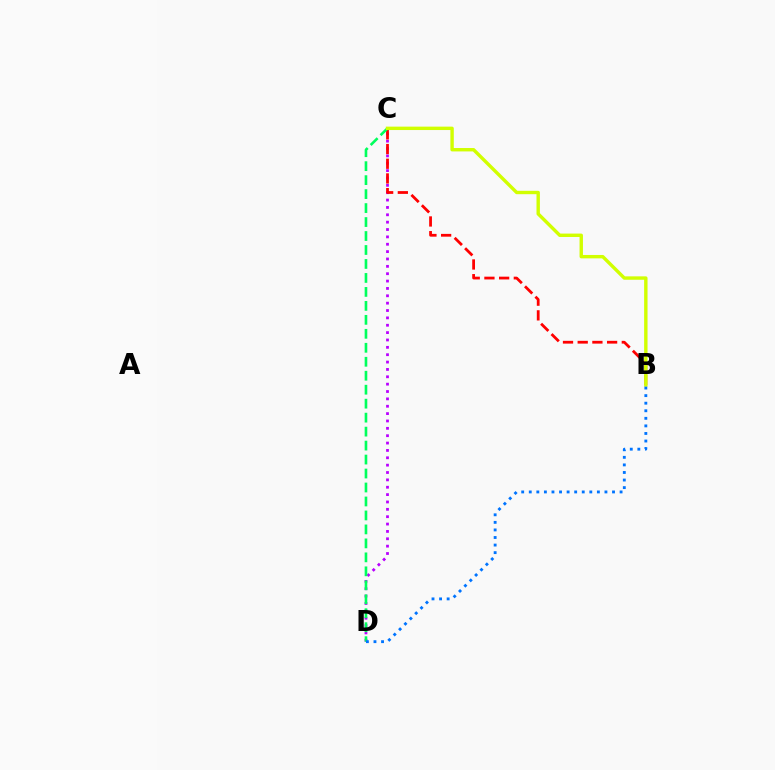{('C', 'D'): [{'color': '#b900ff', 'line_style': 'dotted', 'thickness': 2.0}, {'color': '#00ff5c', 'line_style': 'dashed', 'thickness': 1.9}], ('B', 'C'): [{'color': '#ff0000', 'line_style': 'dashed', 'thickness': 2.0}, {'color': '#d1ff00', 'line_style': 'solid', 'thickness': 2.45}], ('B', 'D'): [{'color': '#0074ff', 'line_style': 'dotted', 'thickness': 2.06}]}